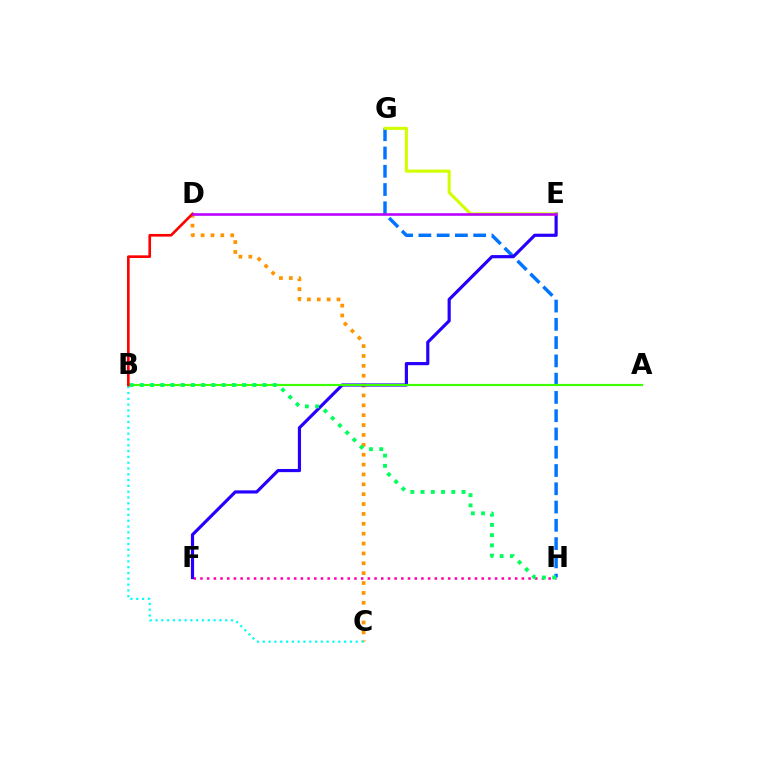{('C', 'D'): [{'color': '#ff9400', 'line_style': 'dotted', 'thickness': 2.68}], ('F', 'H'): [{'color': '#ff00ac', 'line_style': 'dotted', 'thickness': 1.82}], ('B', 'C'): [{'color': '#00fff6', 'line_style': 'dotted', 'thickness': 1.58}], ('G', 'H'): [{'color': '#0074ff', 'line_style': 'dashed', 'thickness': 2.48}], ('E', 'F'): [{'color': '#2500ff', 'line_style': 'solid', 'thickness': 2.28}], ('E', 'G'): [{'color': '#d1ff00', 'line_style': 'solid', 'thickness': 2.21}], ('A', 'B'): [{'color': '#3dff00', 'line_style': 'solid', 'thickness': 1.55}], ('B', 'H'): [{'color': '#00ff5c', 'line_style': 'dotted', 'thickness': 2.78}], ('B', 'D'): [{'color': '#ff0000', 'line_style': 'solid', 'thickness': 1.9}], ('D', 'E'): [{'color': '#b900ff', 'line_style': 'solid', 'thickness': 1.87}]}